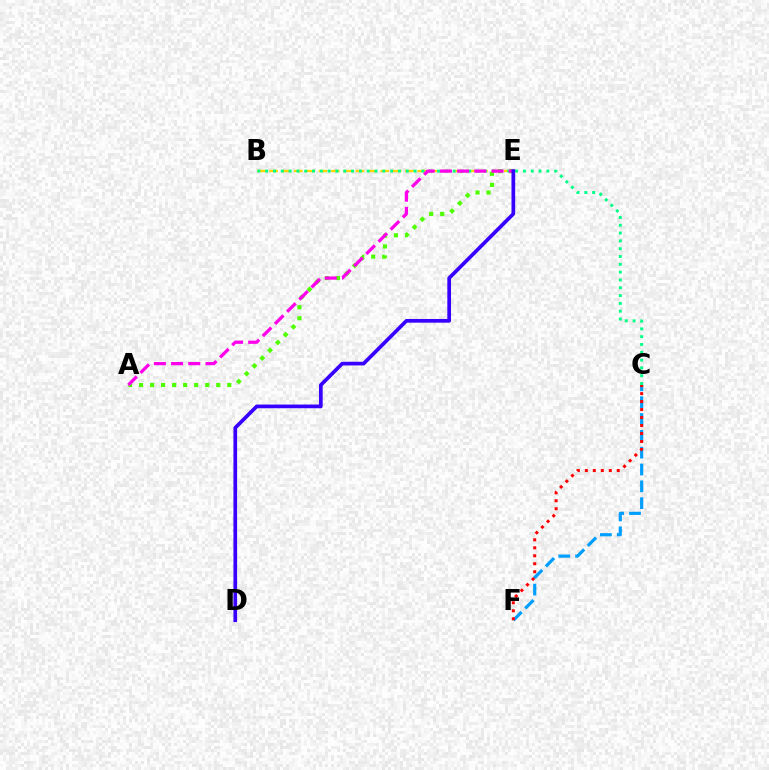{('B', 'E'): [{'color': '#ffd500', 'line_style': 'dashed', 'thickness': 1.68}], ('B', 'C'): [{'color': '#00ff86', 'line_style': 'dotted', 'thickness': 2.12}], ('A', 'E'): [{'color': '#4fff00', 'line_style': 'dotted', 'thickness': 3.0}, {'color': '#ff00ed', 'line_style': 'dashed', 'thickness': 2.34}], ('D', 'E'): [{'color': '#3700ff', 'line_style': 'solid', 'thickness': 2.66}], ('C', 'F'): [{'color': '#009eff', 'line_style': 'dashed', 'thickness': 2.29}, {'color': '#ff0000', 'line_style': 'dotted', 'thickness': 2.17}]}